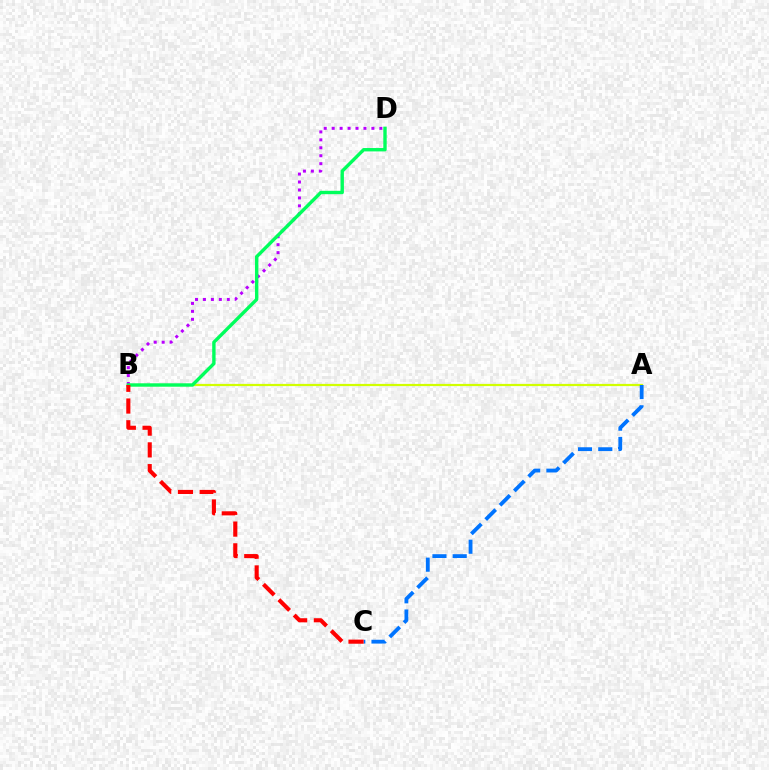{('A', 'B'): [{'color': '#d1ff00', 'line_style': 'solid', 'thickness': 1.59}], ('B', 'D'): [{'color': '#b900ff', 'line_style': 'dotted', 'thickness': 2.16}, {'color': '#00ff5c', 'line_style': 'solid', 'thickness': 2.43}], ('A', 'C'): [{'color': '#0074ff', 'line_style': 'dashed', 'thickness': 2.75}], ('B', 'C'): [{'color': '#ff0000', 'line_style': 'dashed', 'thickness': 2.95}]}